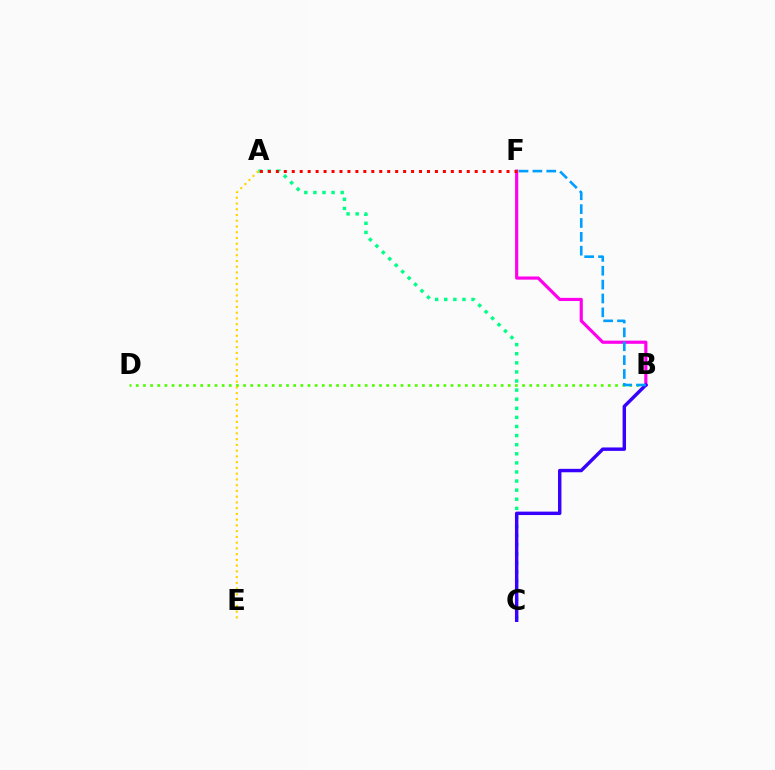{('B', 'F'): [{'color': '#ff00ed', 'line_style': 'solid', 'thickness': 2.28}, {'color': '#009eff', 'line_style': 'dashed', 'thickness': 1.88}], ('A', 'C'): [{'color': '#00ff86', 'line_style': 'dotted', 'thickness': 2.47}], ('B', 'D'): [{'color': '#4fff00', 'line_style': 'dotted', 'thickness': 1.94}], ('B', 'C'): [{'color': '#3700ff', 'line_style': 'solid', 'thickness': 2.46}], ('A', 'F'): [{'color': '#ff0000', 'line_style': 'dotted', 'thickness': 2.16}], ('A', 'E'): [{'color': '#ffd500', 'line_style': 'dotted', 'thickness': 1.56}]}